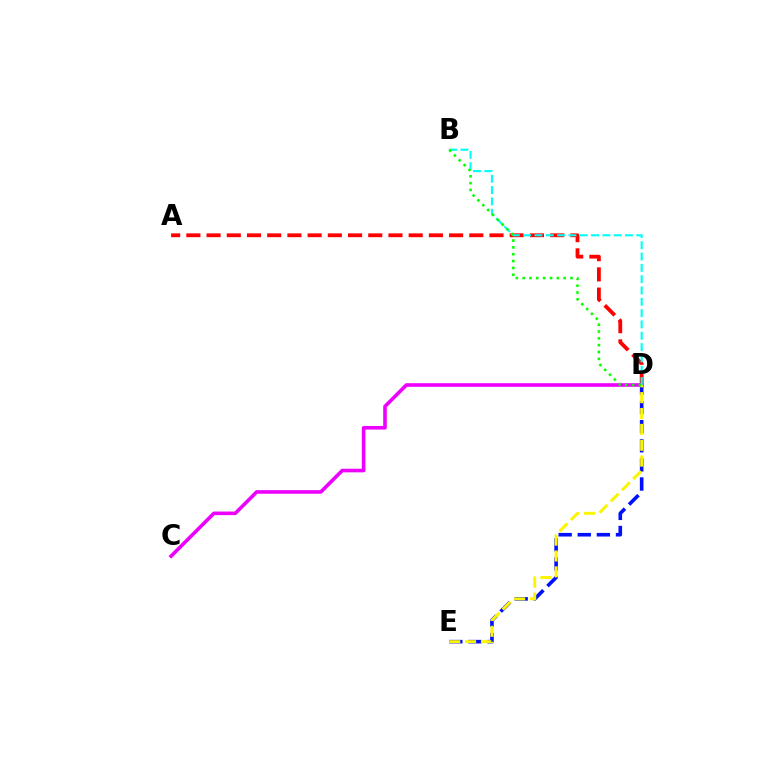{('A', 'D'): [{'color': '#ff0000', 'line_style': 'dashed', 'thickness': 2.75}], ('C', 'D'): [{'color': '#ee00ff', 'line_style': 'solid', 'thickness': 2.6}], ('D', 'E'): [{'color': '#0010ff', 'line_style': 'dashed', 'thickness': 2.6}, {'color': '#fcf500', 'line_style': 'dashed', 'thickness': 2.16}], ('B', 'D'): [{'color': '#00fff6', 'line_style': 'dashed', 'thickness': 1.54}, {'color': '#08ff00', 'line_style': 'dotted', 'thickness': 1.86}]}